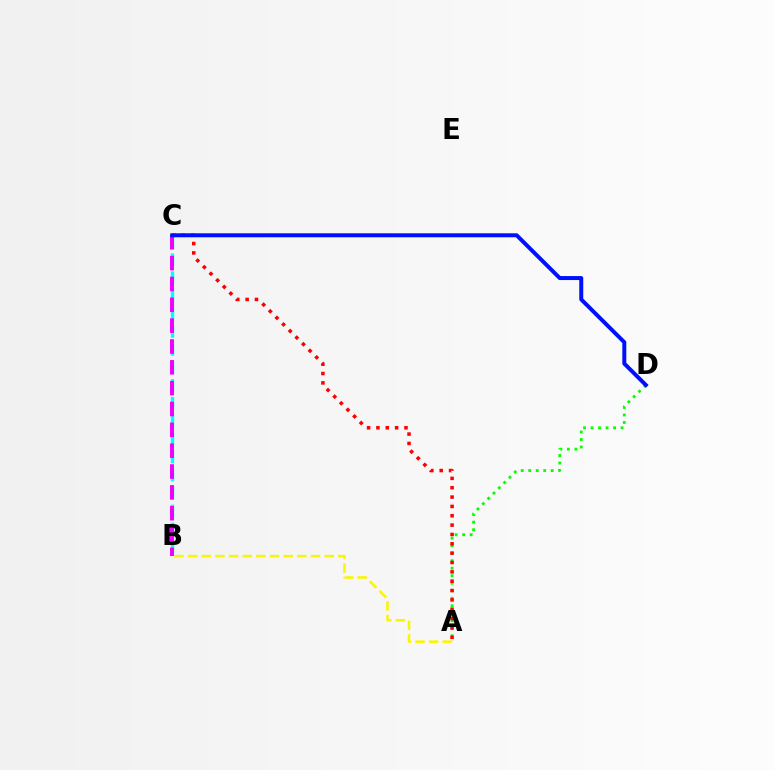{('A', 'B'): [{'color': '#fcf500', 'line_style': 'dashed', 'thickness': 1.85}], ('A', 'D'): [{'color': '#08ff00', 'line_style': 'dotted', 'thickness': 2.04}], ('A', 'C'): [{'color': '#ff0000', 'line_style': 'dotted', 'thickness': 2.54}], ('B', 'C'): [{'color': '#00fff6', 'line_style': 'dashed', 'thickness': 2.44}, {'color': '#ee00ff', 'line_style': 'dashed', 'thickness': 2.83}], ('C', 'D'): [{'color': '#0010ff', 'line_style': 'solid', 'thickness': 2.87}]}